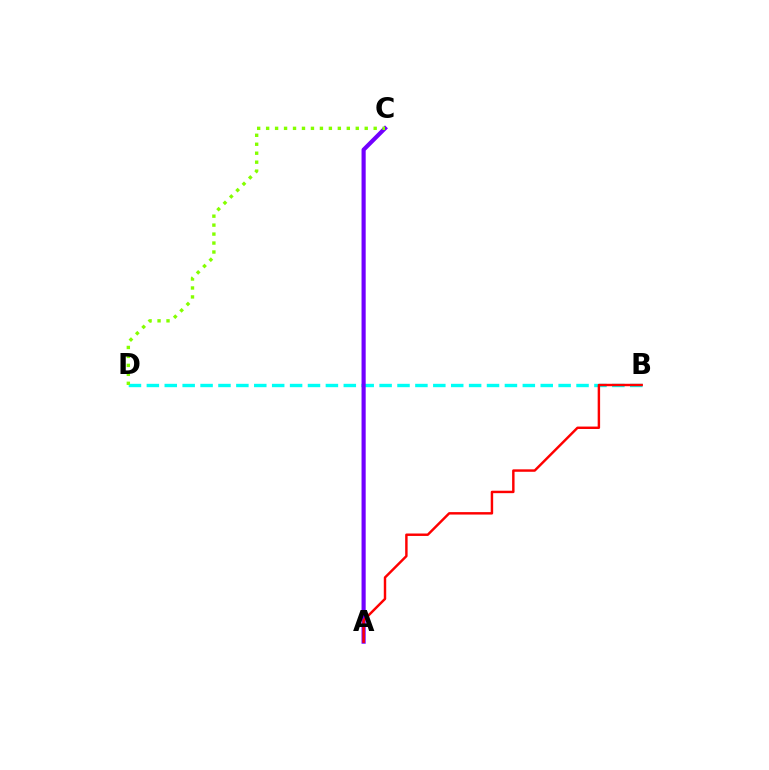{('B', 'D'): [{'color': '#00fff6', 'line_style': 'dashed', 'thickness': 2.43}], ('A', 'C'): [{'color': '#7200ff', 'line_style': 'solid', 'thickness': 2.98}], ('A', 'B'): [{'color': '#ff0000', 'line_style': 'solid', 'thickness': 1.76}], ('C', 'D'): [{'color': '#84ff00', 'line_style': 'dotted', 'thickness': 2.44}]}